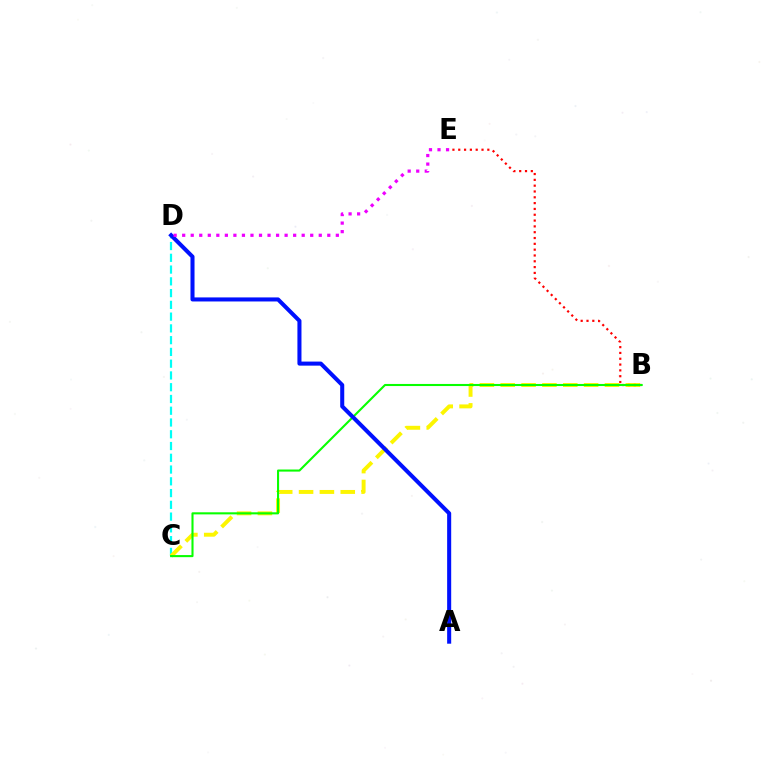{('C', 'D'): [{'color': '#00fff6', 'line_style': 'dashed', 'thickness': 1.6}], ('B', 'C'): [{'color': '#fcf500', 'line_style': 'dashed', 'thickness': 2.83}, {'color': '#08ff00', 'line_style': 'solid', 'thickness': 1.51}], ('B', 'E'): [{'color': '#ff0000', 'line_style': 'dotted', 'thickness': 1.58}], ('A', 'D'): [{'color': '#0010ff', 'line_style': 'solid', 'thickness': 2.92}], ('D', 'E'): [{'color': '#ee00ff', 'line_style': 'dotted', 'thickness': 2.32}]}